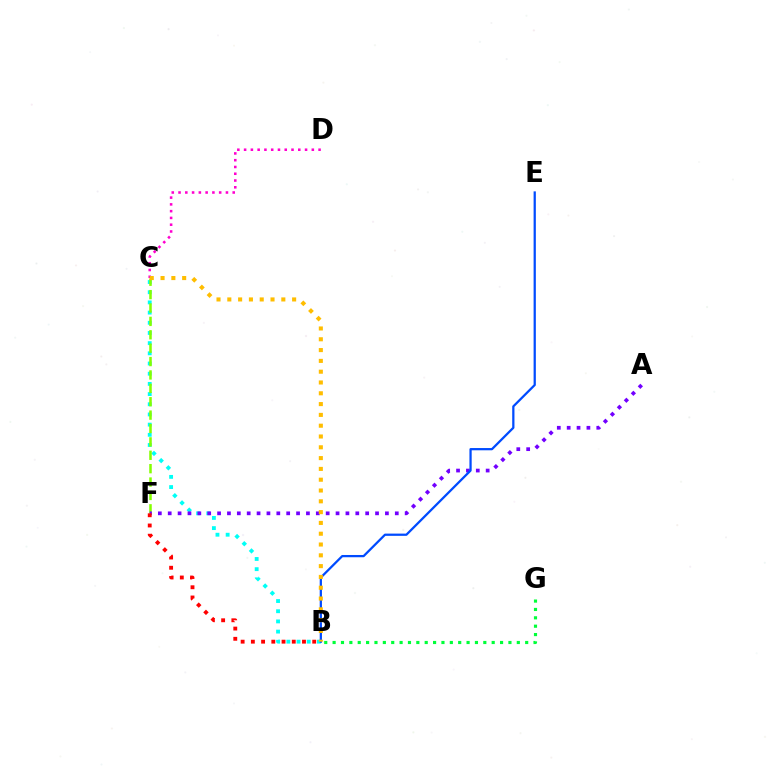{('B', 'C'): [{'color': '#00fff6', 'line_style': 'dotted', 'thickness': 2.77}, {'color': '#ffbd00', 'line_style': 'dotted', 'thickness': 2.93}], ('C', 'F'): [{'color': '#84ff00', 'line_style': 'dashed', 'thickness': 1.82}], ('A', 'F'): [{'color': '#7200ff', 'line_style': 'dotted', 'thickness': 2.68}], ('B', 'F'): [{'color': '#ff0000', 'line_style': 'dotted', 'thickness': 2.78}], ('B', 'E'): [{'color': '#004bff', 'line_style': 'solid', 'thickness': 1.62}], ('C', 'D'): [{'color': '#ff00cf', 'line_style': 'dotted', 'thickness': 1.84}], ('B', 'G'): [{'color': '#00ff39', 'line_style': 'dotted', 'thickness': 2.27}]}